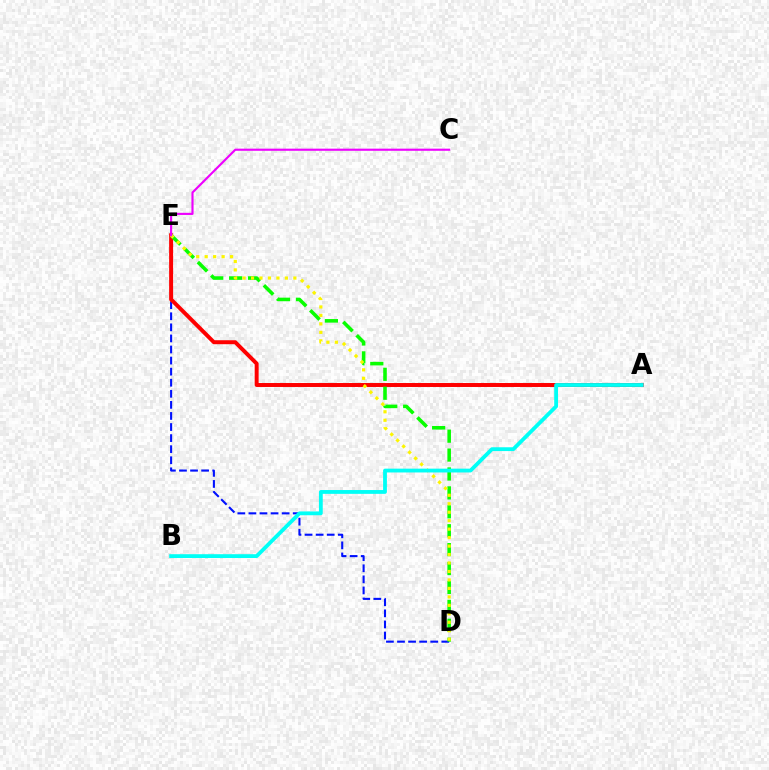{('D', 'E'): [{'color': '#0010ff', 'line_style': 'dashed', 'thickness': 1.5}, {'color': '#08ff00', 'line_style': 'dashed', 'thickness': 2.57}, {'color': '#fcf500', 'line_style': 'dotted', 'thickness': 2.3}], ('A', 'E'): [{'color': '#ff0000', 'line_style': 'solid', 'thickness': 2.85}], ('C', 'E'): [{'color': '#ee00ff', 'line_style': 'solid', 'thickness': 1.53}], ('A', 'B'): [{'color': '#00fff6', 'line_style': 'solid', 'thickness': 2.74}]}